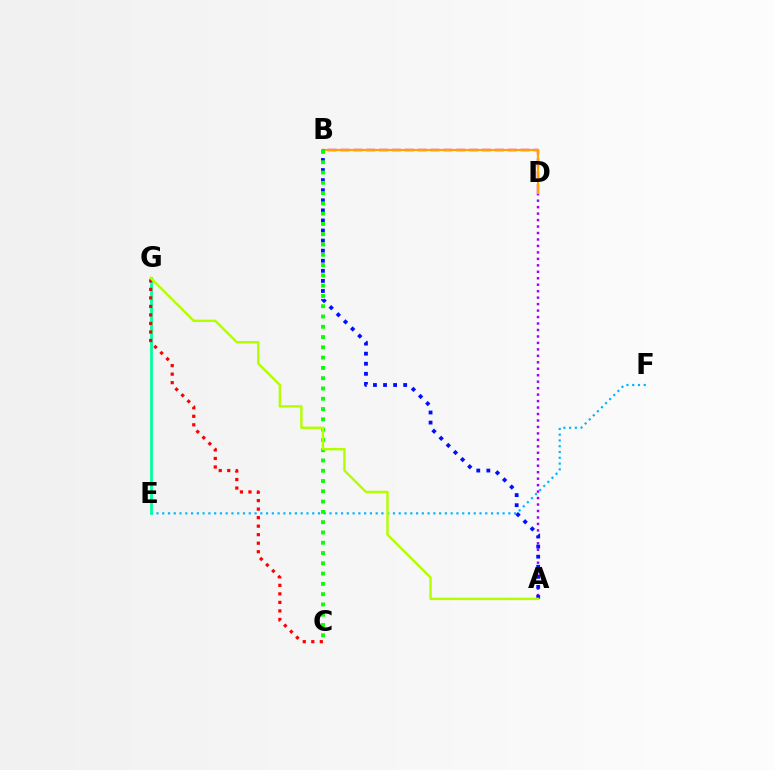{('E', 'F'): [{'color': '#00b5ff', 'line_style': 'dotted', 'thickness': 1.57}], ('B', 'D'): [{'color': '#ff00bd', 'line_style': 'dashed', 'thickness': 1.75}, {'color': '#ffa500', 'line_style': 'solid', 'thickness': 1.59}], ('A', 'D'): [{'color': '#9b00ff', 'line_style': 'dotted', 'thickness': 1.76}], ('E', 'G'): [{'color': '#00ff9d', 'line_style': 'solid', 'thickness': 1.98}], ('C', 'G'): [{'color': '#ff0000', 'line_style': 'dotted', 'thickness': 2.31}], ('A', 'B'): [{'color': '#0010ff', 'line_style': 'dotted', 'thickness': 2.74}], ('B', 'C'): [{'color': '#08ff00', 'line_style': 'dotted', 'thickness': 2.79}], ('A', 'G'): [{'color': '#b3ff00', 'line_style': 'solid', 'thickness': 1.74}]}